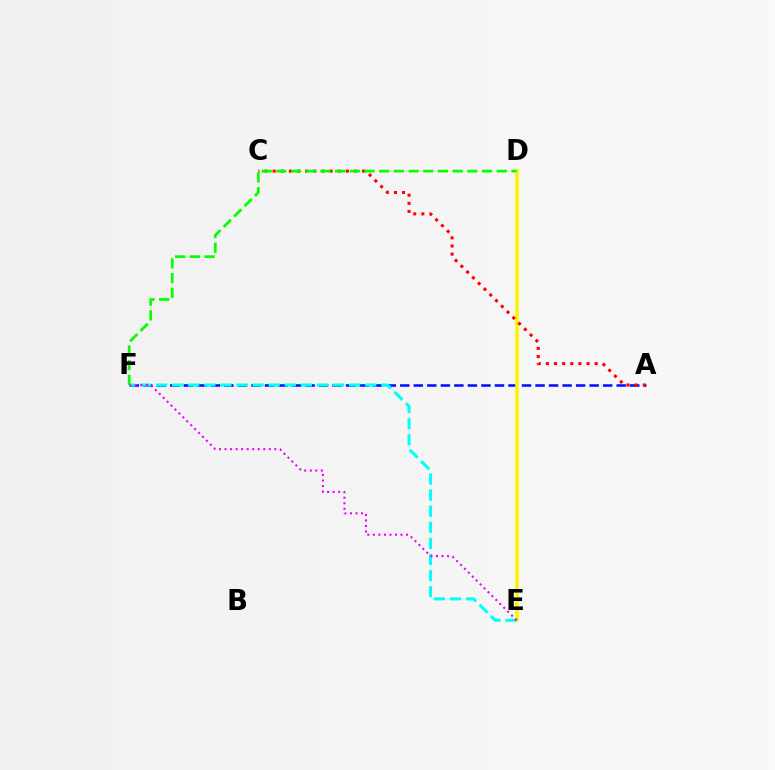{('A', 'F'): [{'color': '#0010ff', 'line_style': 'dashed', 'thickness': 1.84}], ('D', 'E'): [{'color': '#fcf500', 'line_style': 'solid', 'thickness': 2.57}], ('E', 'F'): [{'color': '#00fff6', 'line_style': 'dashed', 'thickness': 2.19}, {'color': '#ee00ff', 'line_style': 'dotted', 'thickness': 1.5}], ('A', 'C'): [{'color': '#ff0000', 'line_style': 'dotted', 'thickness': 2.21}], ('D', 'F'): [{'color': '#08ff00', 'line_style': 'dashed', 'thickness': 2.0}]}